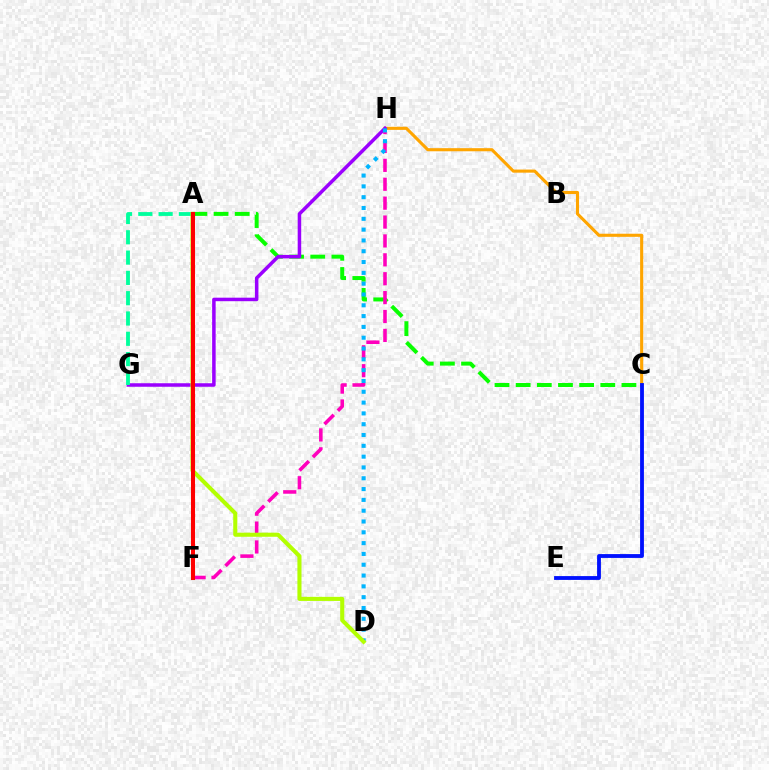{('A', 'C'): [{'color': '#08ff00', 'line_style': 'dashed', 'thickness': 2.87}], ('C', 'H'): [{'color': '#ffa500', 'line_style': 'solid', 'thickness': 2.23}], ('F', 'H'): [{'color': '#ff00bd', 'line_style': 'dashed', 'thickness': 2.57}], ('G', 'H'): [{'color': '#9b00ff', 'line_style': 'solid', 'thickness': 2.53}], ('A', 'G'): [{'color': '#00ff9d', 'line_style': 'dashed', 'thickness': 2.76}], ('D', 'H'): [{'color': '#00b5ff', 'line_style': 'dotted', 'thickness': 2.94}], ('C', 'E'): [{'color': '#0010ff', 'line_style': 'solid', 'thickness': 2.76}], ('A', 'D'): [{'color': '#b3ff00', 'line_style': 'solid', 'thickness': 2.94}], ('A', 'F'): [{'color': '#ff0000', 'line_style': 'solid', 'thickness': 2.93}]}